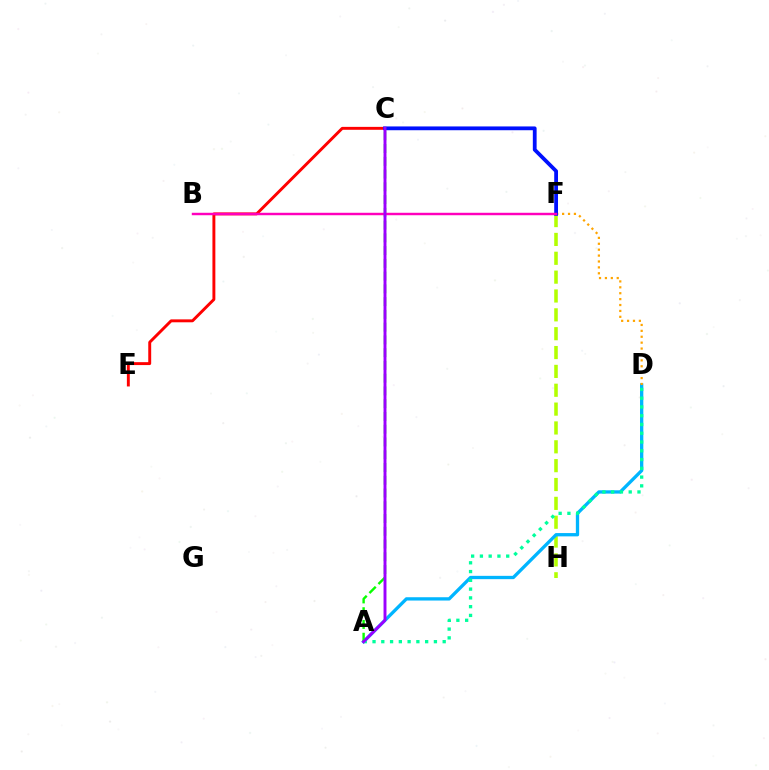{('F', 'H'): [{'color': '#b3ff00', 'line_style': 'dashed', 'thickness': 2.56}], ('C', 'E'): [{'color': '#ff0000', 'line_style': 'solid', 'thickness': 2.1}], ('A', 'D'): [{'color': '#00b5ff', 'line_style': 'solid', 'thickness': 2.38}, {'color': '#00ff9d', 'line_style': 'dotted', 'thickness': 2.38}], ('A', 'C'): [{'color': '#08ff00', 'line_style': 'dashed', 'thickness': 1.73}, {'color': '#9b00ff', 'line_style': 'solid', 'thickness': 2.11}], ('D', 'F'): [{'color': '#ffa500', 'line_style': 'dotted', 'thickness': 1.6}], ('C', 'F'): [{'color': '#0010ff', 'line_style': 'solid', 'thickness': 2.73}], ('B', 'F'): [{'color': '#ff00bd', 'line_style': 'solid', 'thickness': 1.76}]}